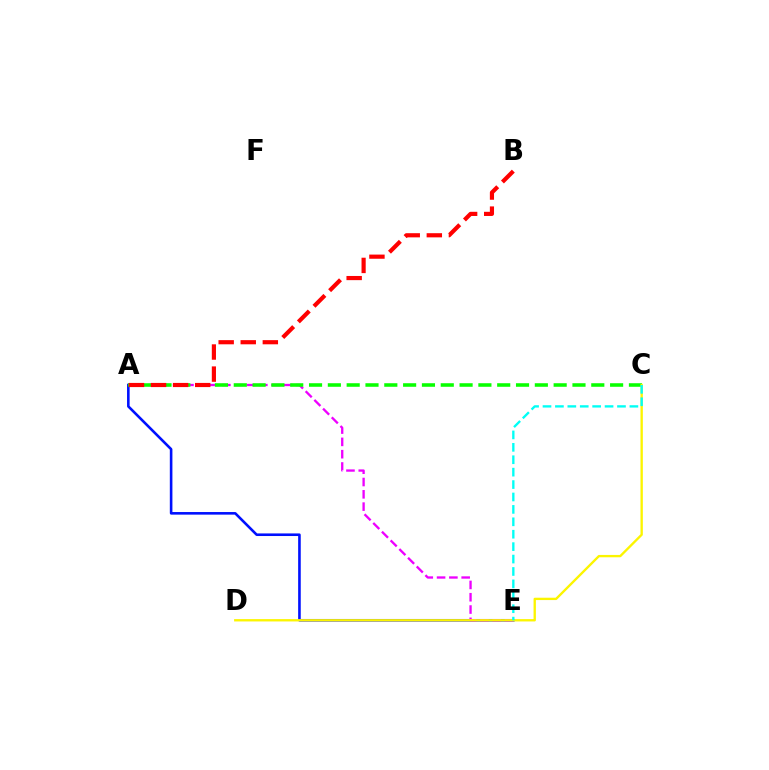{('A', 'E'): [{'color': '#0010ff', 'line_style': 'solid', 'thickness': 1.87}, {'color': '#ee00ff', 'line_style': 'dashed', 'thickness': 1.67}], ('A', 'C'): [{'color': '#08ff00', 'line_style': 'dashed', 'thickness': 2.56}], ('C', 'D'): [{'color': '#fcf500', 'line_style': 'solid', 'thickness': 1.69}], ('A', 'B'): [{'color': '#ff0000', 'line_style': 'dashed', 'thickness': 3.0}], ('C', 'E'): [{'color': '#00fff6', 'line_style': 'dashed', 'thickness': 1.69}]}